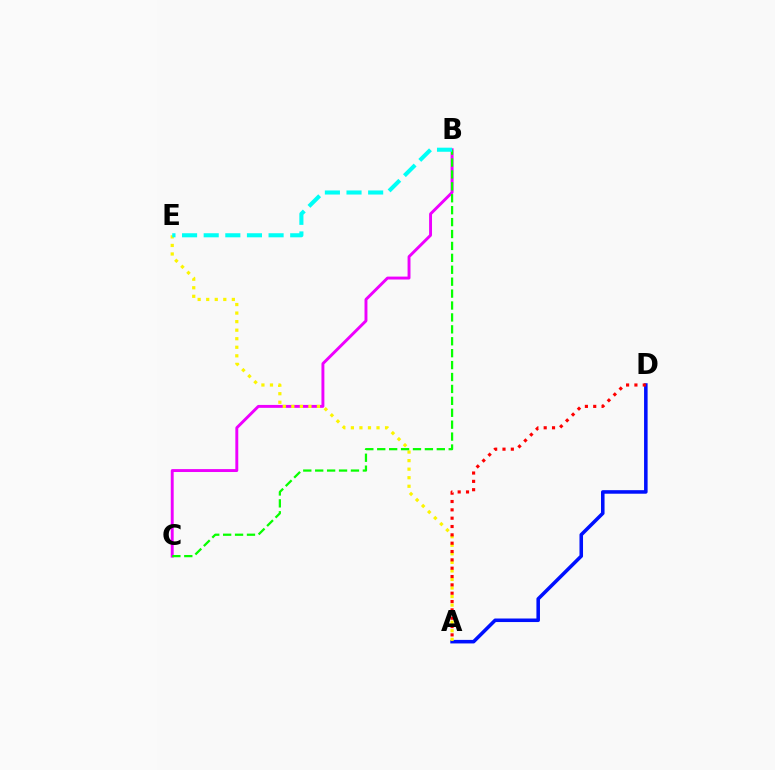{('B', 'C'): [{'color': '#ee00ff', 'line_style': 'solid', 'thickness': 2.1}, {'color': '#08ff00', 'line_style': 'dashed', 'thickness': 1.62}], ('A', 'D'): [{'color': '#0010ff', 'line_style': 'solid', 'thickness': 2.55}, {'color': '#ff0000', 'line_style': 'dotted', 'thickness': 2.26}], ('A', 'E'): [{'color': '#fcf500', 'line_style': 'dotted', 'thickness': 2.32}], ('B', 'E'): [{'color': '#00fff6', 'line_style': 'dashed', 'thickness': 2.94}]}